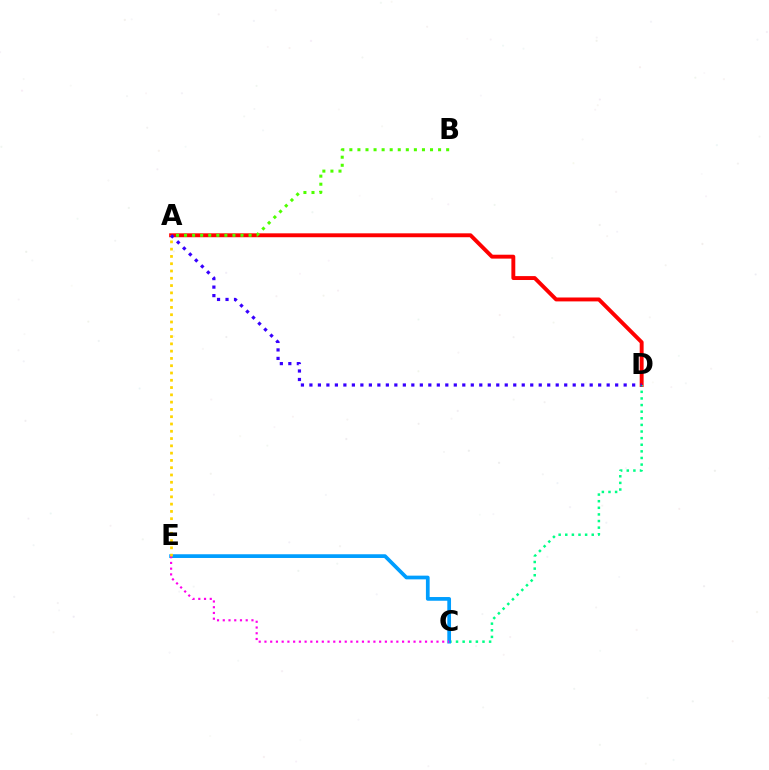{('A', 'D'): [{'color': '#ff0000', 'line_style': 'solid', 'thickness': 2.81}, {'color': '#3700ff', 'line_style': 'dotted', 'thickness': 2.31}], ('C', 'D'): [{'color': '#00ff86', 'line_style': 'dotted', 'thickness': 1.8}], ('A', 'B'): [{'color': '#4fff00', 'line_style': 'dotted', 'thickness': 2.19}], ('C', 'E'): [{'color': '#009eff', 'line_style': 'solid', 'thickness': 2.68}, {'color': '#ff00ed', 'line_style': 'dotted', 'thickness': 1.56}], ('A', 'E'): [{'color': '#ffd500', 'line_style': 'dotted', 'thickness': 1.98}]}